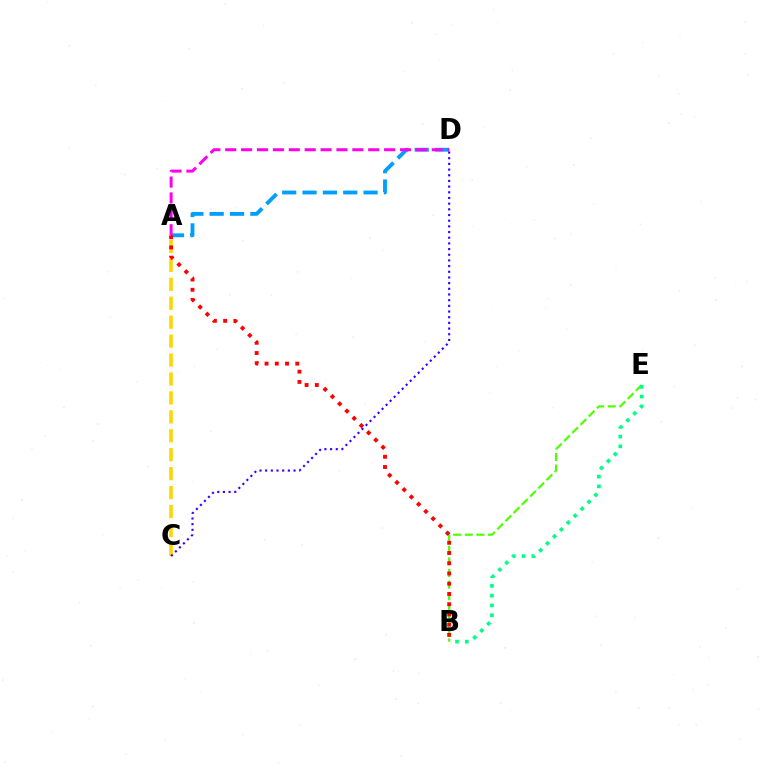{('A', 'D'): [{'color': '#009eff', 'line_style': 'dashed', 'thickness': 2.76}, {'color': '#ff00ed', 'line_style': 'dashed', 'thickness': 2.16}], ('A', 'C'): [{'color': '#ffd500', 'line_style': 'dashed', 'thickness': 2.57}], ('B', 'E'): [{'color': '#4fff00', 'line_style': 'dashed', 'thickness': 1.57}, {'color': '#00ff86', 'line_style': 'dotted', 'thickness': 2.65}], ('A', 'B'): [{'color': '#ff0000', 'line_style': 'dotted', 'thickness': 2.78}], ('C', 'D'): [{'color': '#3700ff', 'line_style': 'dotted', 'thickness': 1.54}]}